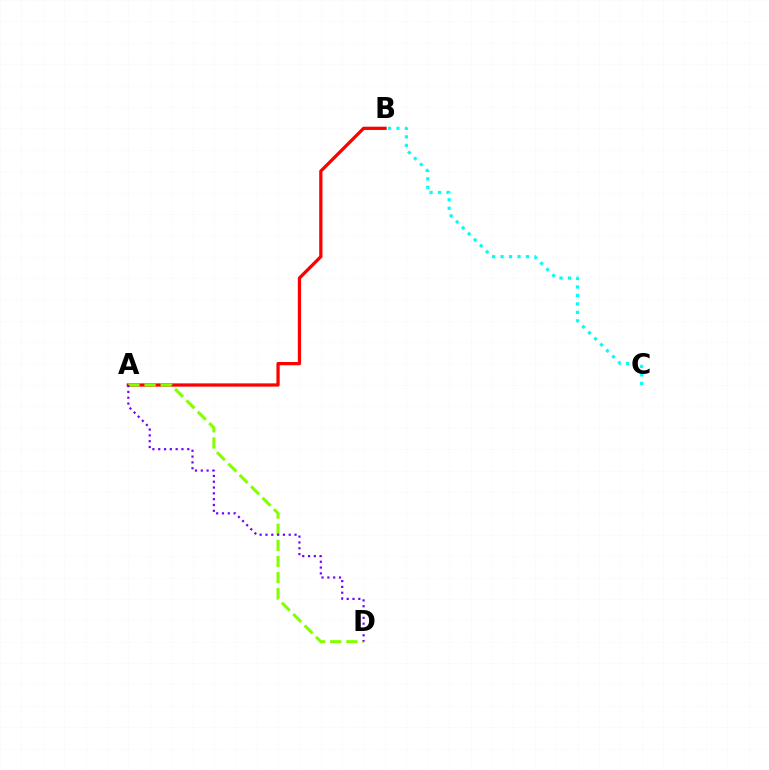{('B', 'C'): [{'color': '#00fff6', 'line_style': 'dotted', 'thickness': 2.3}], ('A', 'B'): [{'color': '#ff0000', 'line_style': 'solid', 'thickness': 2.35}], ('A', 'D'): [{'color': '#84ff00', 'line_style': 'dashed', 'thickness': 2.19}, {'color': '#7200ff', 'line_style': 'dotted', 'thickness': 1.58}]}